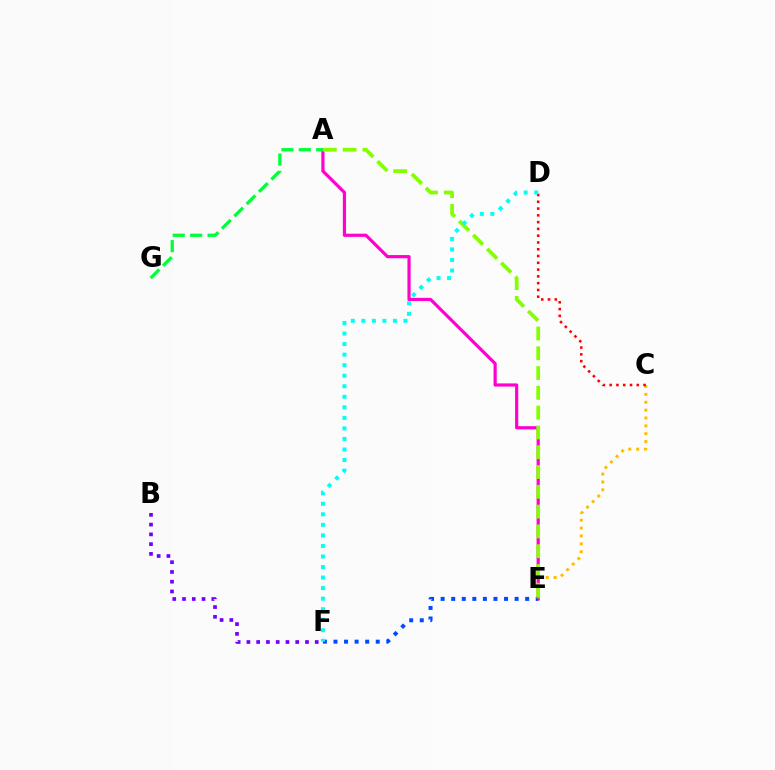{('A', 'E'): [{'color': '#ff00cf', 'line_style': 'solid', 'thickness': 2.3}, {'color': '#84ff00', 'line_style': 'dashed', 'thickness': 2.69}], ('E', 'F'): [{'color': '#004bff', 'line_style': 'dotted', 'thickness': 2.87}], ('C', 'E'): [{'color': '#ffbd00', 'line_style': 'dotted', 'thickness': 2.14}], ('A', 'G'): [{'color': '#00ff39', 'line_style': 'dashed', 'thickness': 2.36}], ('C', 'D'): [{'color': '#ff0000', 'line_style': 'dotted', 'thickness': 1.84}], ('B', 'F'): [{'color': '#7200ff', 'line_style': 'dotted', 'thickness': 2.65}], ('D', 'F'): [{'color': '#00fff6', 'line_style': 'dotted', 'thickness': 2.86}]}